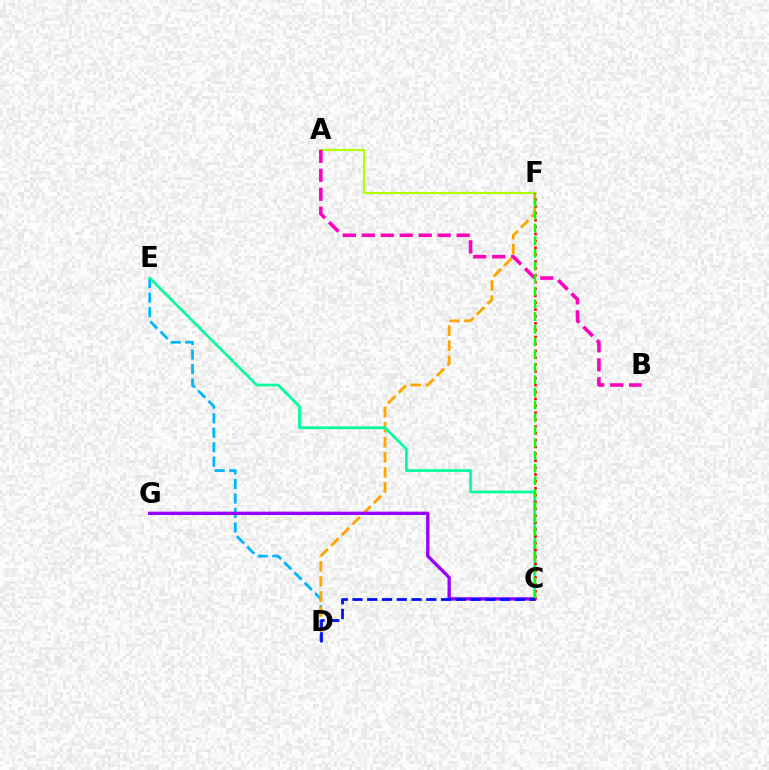{('A', 'F'): [{'color': '#b3ff00', 'line_style': 'solid', 'thickness': 1.56}], ('A', 'B'): [{'color': '#ff00bd', 'line_style': 'dashed', 'thickness': 2.58}], ('D', 'E'): [{'color': '#00b5ff', 'line_style': 'dashed', 'thickness': 1.97}], ('D', 'F'): [{'color': '#ffa500', 'line_style': 'dashed', 'thickness': 2.05}], ('C', 'E'): [{'color': '#00ff9d', 'line_style': 'solid', 'thickness': 1.95}], ('C', 'G'): [{'color': '#9b00ff', 'line_style': 'solid', 'thickness': 2.4}], ('C', 'F'): [{'color': '#ff0000', 'line_style': 'dotted', 'thickness': 1.87}, {'color': '#08ff00', 'line_style': 'dashed', 'thickness': 1.72}], ('C', 'D'): [{'color': '#0010ff', 'line_style': 'dashed', 'thickness': 2.01}]}